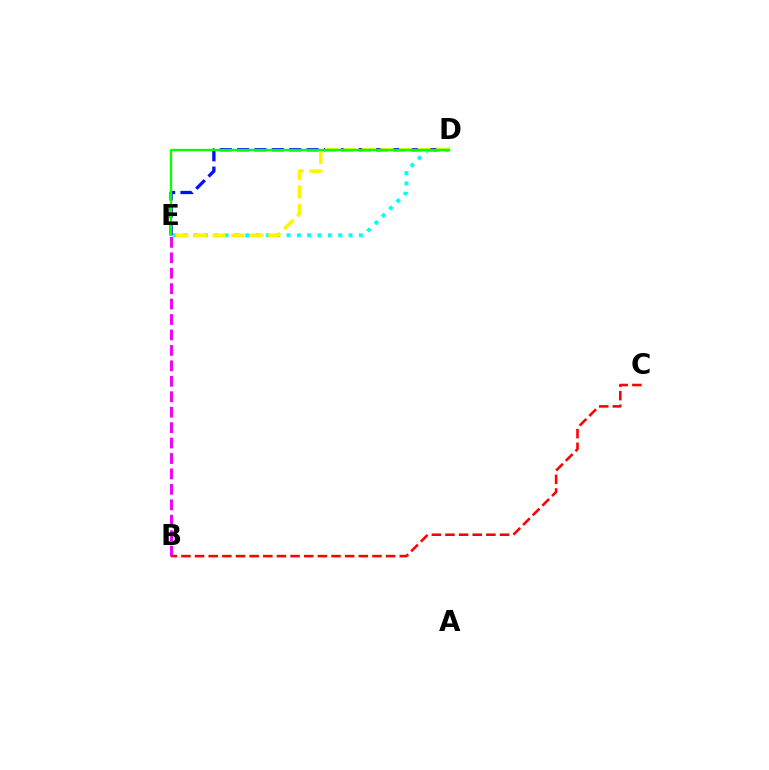{('D', 'E'): [{'color': '#00fff6', 'line_style': 'dotted', 'thickness': 2.81}, {'color': '#0010ff', 'line_style': 'dashed', 'thickness': 2.36}, {'color': '#fcf500', 'line_style': 'dashed', 'thickness': 2.52}, {'color': '#08ff00', 'line_style': 'solid', 'thickness': 1.67}], ('B', 'E'): [{'color': '#ee00ff', 'line_style': 'dashed', 'thickness': 2.1}], ('B', 'C'): [{'color': '#ff0000', 'line_style': 'dashed', 'thickness': 1.85}]}